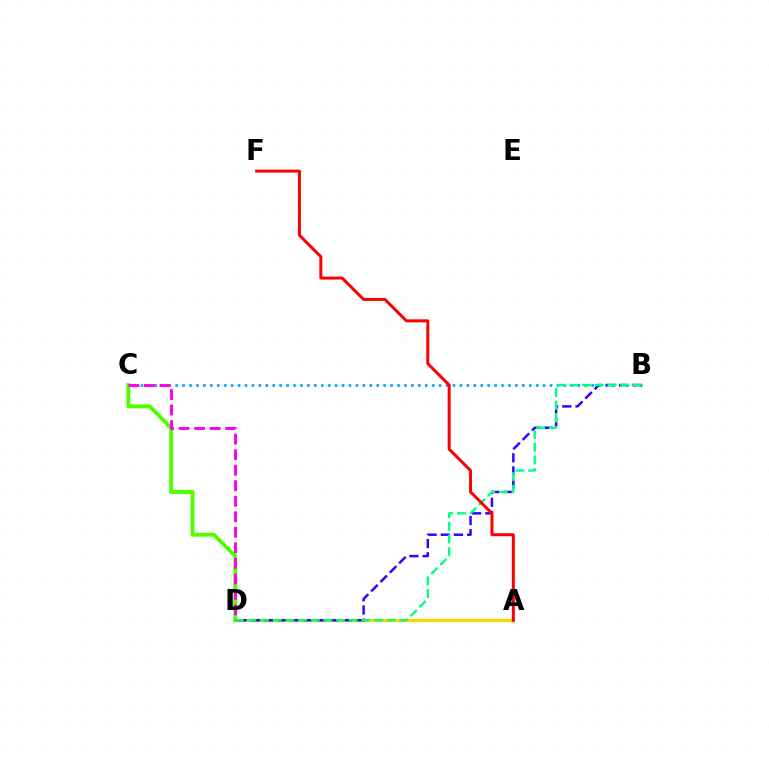{('B', 'C'): [{'color': '#009eff', 'line_style': 'dotted', 'thickness': 1.88}], ('A', 'D'): [{'color': '#ffd500', 'line_style': 'solid', 'thickness': 2.4}], ('C', 'D'): [{'color': '#4fff00', 'line_style': 'solid', 'thickness': 2.81}, {'color': '#ff00ed', 'line_style': 'dashed', 'thickness': 2.11}], ('B', 'D'): [{'color': '#3700ff', 'line_style': 'dashed', 'thickness': 1.79}, {'color': '#00ff86', 'line_style': 'dashed', 'thickness': 1.72}], ('A', 'F'): [{'color': '#ff0000', 'line_style': 'solid', 'thickness': 2.16}]}